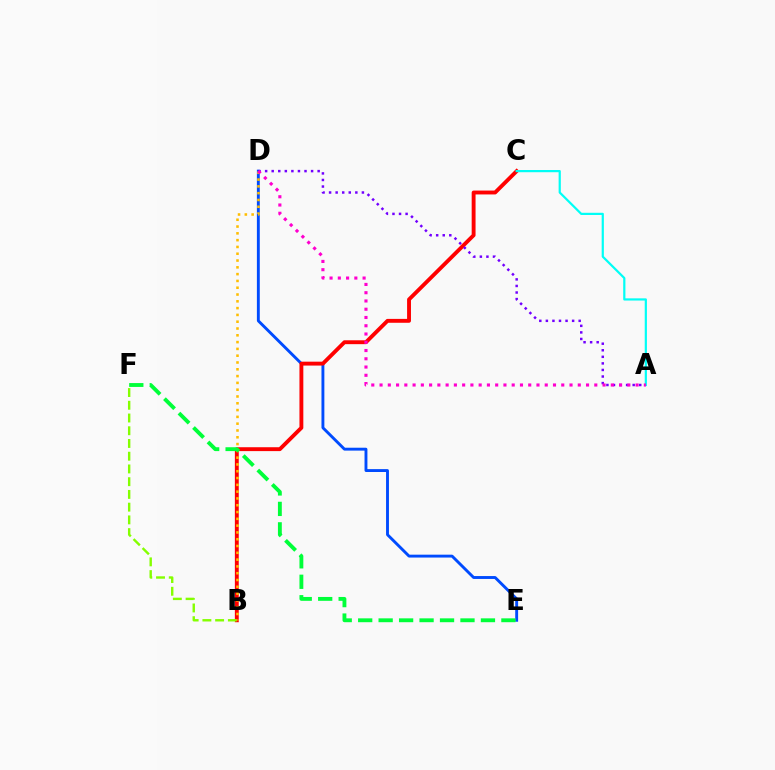{('D', 'E'): [{'color': '#004bff', 'line_style': 'solid', 'thickness': 2.08}], ('B', 'C'): [{'color': '#ff0000', 'line_style': 'solid', 'thickness': 2.79}], ('B', 'F'): [{'color': '#84ff00', 'line_style': 'dashed', 'thickness': 1.73}], ('B', 'D'): [{'color': '#ffbd00', 'line_style': 'dotted', 'thickness': 1.85}], ('E', 'F'): [{'color': '#00ff39', 'line_style': 'dashed', 'thickness': 2.78}], ('A', 'C'): [{'color': '#00fff6', 'line_style': 'solid', 'thickness': 1.59}], ('A', 'D'): [{'color': '#7200ff', 'line_style': 'dotted', 'thickness': 1.78}, {'color': '#ff00cf', 'line_style': 'dotted', 'thickness': 2.24}]}